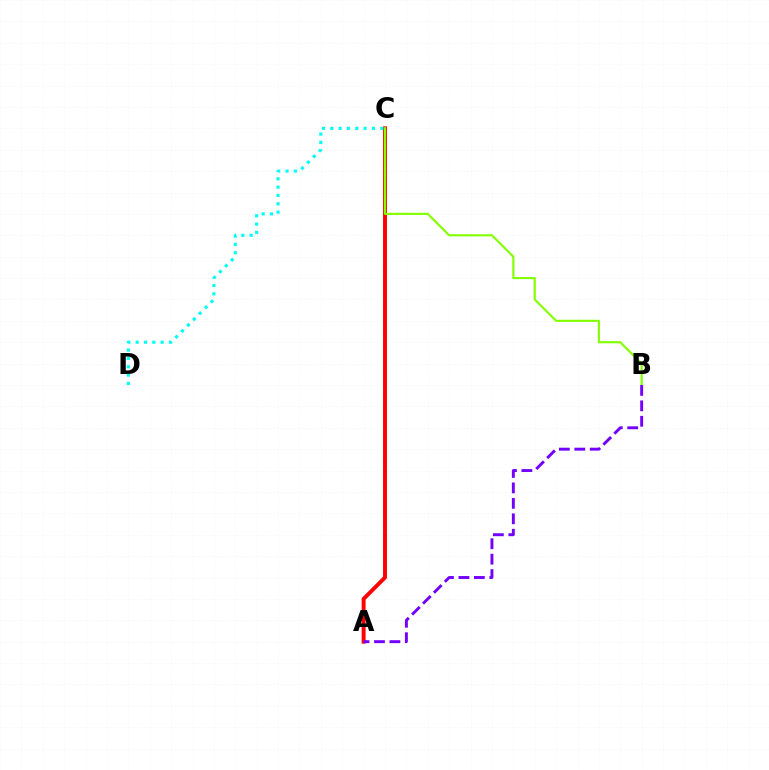{('A', 'C'): [{'color': '#ff0000', 'line_style': 'solid', 'thickness': 2.83}], ('B', 'C'): [{'color': '#84ff00', 'line_style': 'solid', 'thickness': 1.55}], ('A', 'B'): [{'color': '#7200ff', 'line_style': 'dashed', 'thickness': 2.1}], ('C', 'D'): [{'color': '#00fff6', 'line_style': 'dotted', 'thickness': 2.26}]}